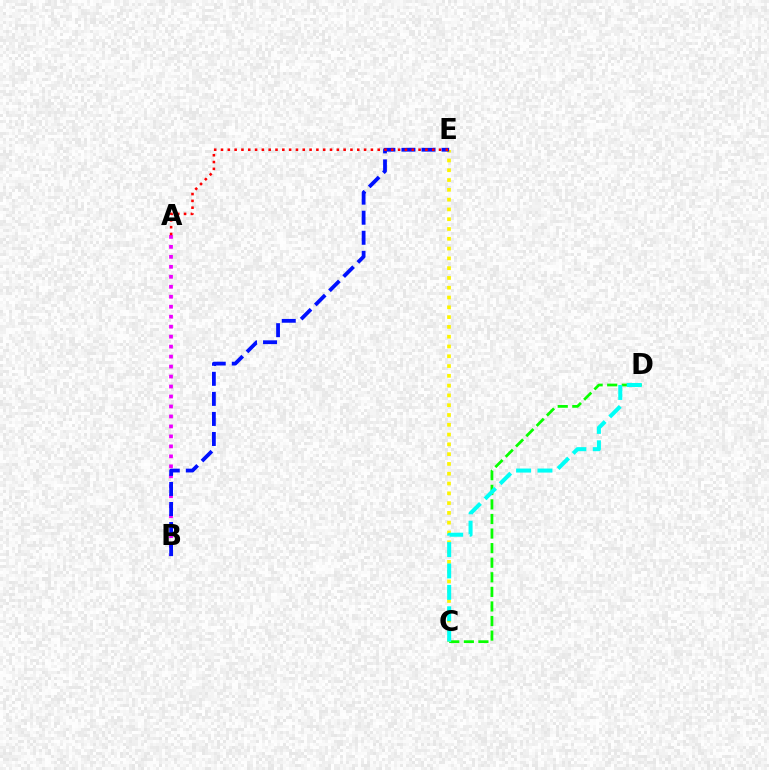{('A', 'B'): [{'color': '#ee00ff', 'line_style': 'dotted', 'thickness': 2.71}], ('C', 'D'): [{'color': '#08ff00', 'line_style': 'dashed', 'thickness': 1.98}, {'color': '#00fff6', 'line_style': 'dashed', 'thickness': 2.91}], ('C', 'E'): [{'color': '#fcf500', 'line_style': 'dotted', 'thickness': 2.66}], ('B', 'E'): [{'color': '#0010ff', 'line_style': 'dashed', 'thickness': 2.72}], ('A', 'E'): [{'color': '#ff0000', 'line_style': 'dotted', 'thickness': 1.85}]}